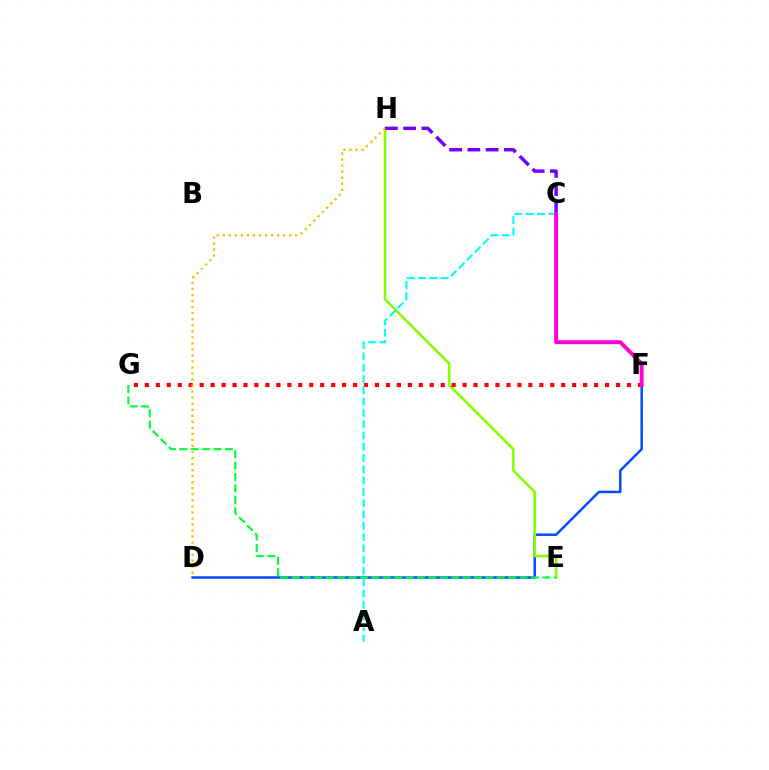{('D', 'F'): [{'color': '#004bff', 'line_style': 'solid', 'thickness': 1.78}], ('E', 'H'): [{'color': '#84ff00', 'line_style': 'solid', 'thickness': 1.84}], ('E', 'G'): [{'color': '#00ff39', 'line_style': 'dashed', 'thickness': 1.55}], ('F', 'G'): [{'color': '#ff0000', 'line_style': 'dotted', 'thickness': 2.98}], ('C', 'H'): [{'color': '#7200ff', 'line_style': 'dashed', 'thickness': 2.48}], ('D', 'H'): [{'color': '#ffbd00', 'line_style': 'dotted', 'thickness': 1.64}], ('A', 'C'): [{'color': '#00fff6', 'line_style': 'dashed', 'thickness': 1.53}], ('C', 'F'): [{'color': '#ff00cf', 'line_style': 'solid', 'thickness': 2.84}]}